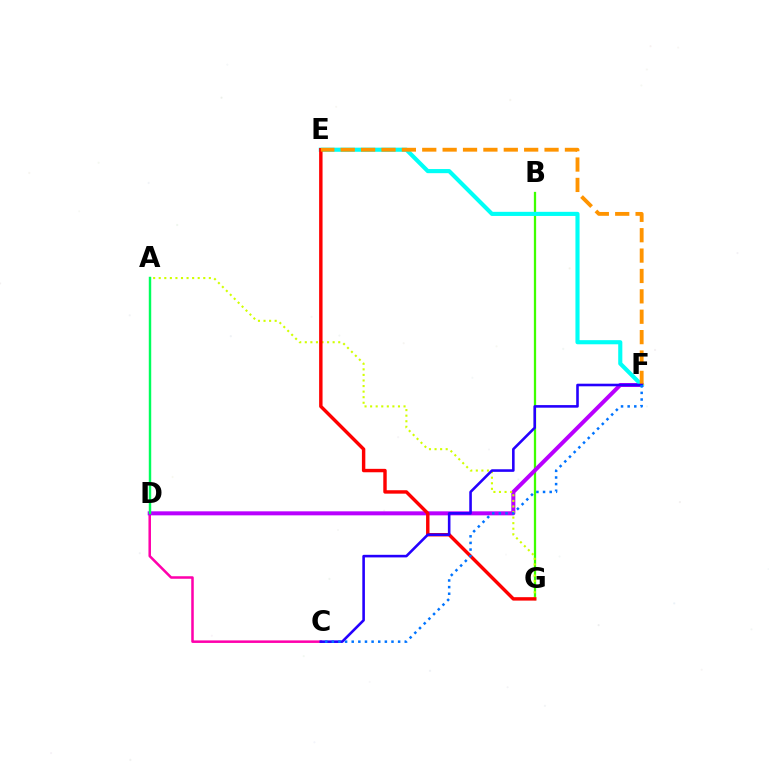{('C', 'D'): [{'color': '#ff00ac', 'line_style': 'solid', 'thickness': 1.82}], ('B', 'G'): [{'color': '#3dff00', 'line_style': 'solid', 'thickness': 1.64}], ('D', 'F'): [{'color': '#b900ff', 'line_style': 'solid', 'thickness': 2.89}], ('E', 'F'): [{'color': '#00fff6', 'line_style': 'solid', 'thickness': 2.97}, {'color': '#ff9400', 'line_style': 'dashed', 'thickness': 2.77}], ('A', 'D'): [{'color': '#00ff5c', 'line_style': 'solid', 'thickness': 1.75}], ('A', 'G'): [{'color': '#d1ff00', 'line_style': 'dotted', 'thickness': 1.51}], ('E', 'G'): [{'color': '#ff0000', 'line_style': 'solid', 'thickness': 2.47}], ('C', 'F'): [{'color': '#2500ff', 'line_style': 'solid', 'thickness': 1.87}, {'color': '#0074ff', 'line_style': 'dotted', 'thickness': 1.8}]}